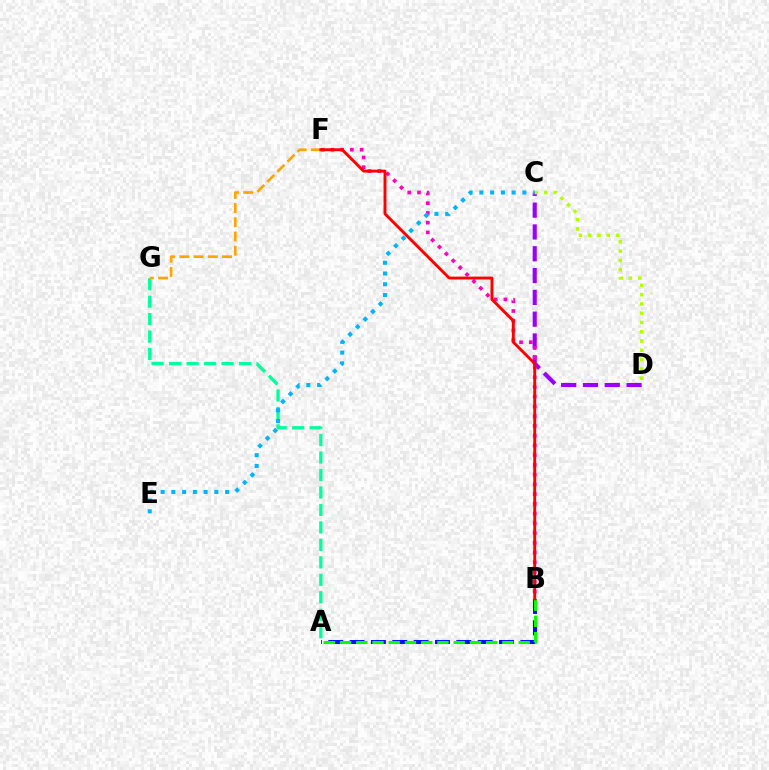{('A', 'B'): [{'color': '#0010ff', 'line_style': 'dashed', 'thickness': 2.9}, {'color': '#08ff00', 'line_style': 'dashed', 'thickness': 2.21}], ('C', 'D'): [{'color': '#9b00ff', 'line_style': 'dashed', 'thickness': 2.96}, {'color': '#b3ff00', 'line_style': 'dotted', 'thickness': 2.52}], ('B', 'F'): [{'color': '#ff00bd', 'line_style': 'dotted', 'thickness': 2.65}, {'color': '#ff0000', 'line_style': 'solid', 'thickness': 2.09}], ('A', 'G'): [{'color': '#00ff9d', 'line_style': 'dashed', 'thickness': 2.37}], ('F', 'G'): [{'color': '#ffa500', 'line_style': 'dashed', 'thickness': 1.93}], ('C', 'E'): [{'color': '#00b5ff', 'line_style': 'dotted', 'thickness': 2.92}]}